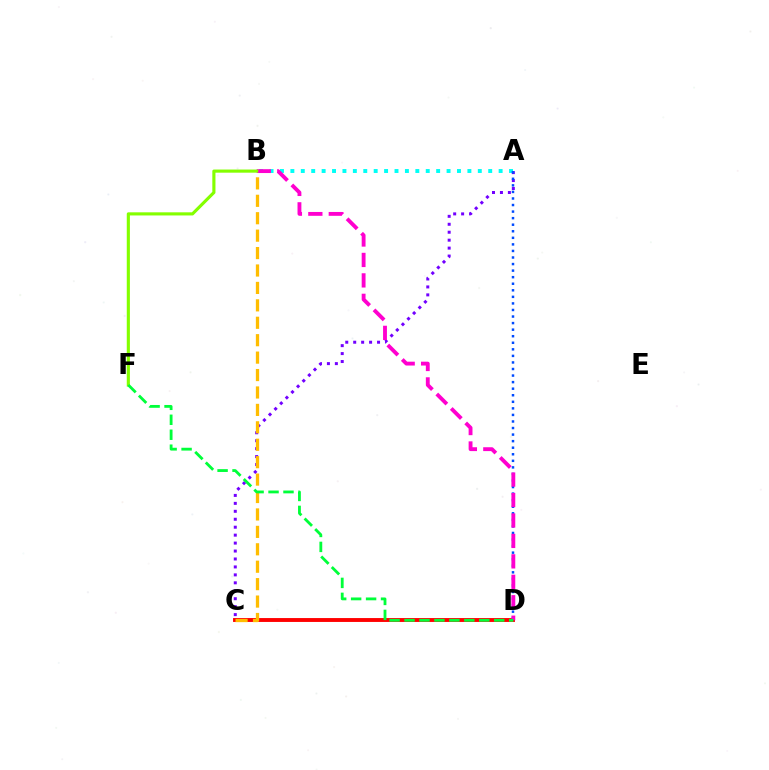{('A', 'B'): [{'color': '#00fff6', 'line_style': 'dotted', 'thickness': 2.83}], ('A', 'C'): [{'color': '#7200ff', 'line_style': 'dotted', 'thickness': 2.16}], ('C', 'D'): [{'color': '#ff0000', 'line_style': 'solid', 'thickness': 2.8}], ('B', 'C'): [{'color': '#ffbd00', 'line_style': 'dashed', 'thickness': 2.37}], ('A', 'D'): [{'color': '#004bff', 'line_style': 'dotted', 'thickness': 1.78}], ('B', 'D'): [{'color': '#ff00cf', 'line_style': 'dashed', 'thickness': 2.78}], ('B', 'F'): [{'color': '#84ff00', 'line_style': 'solid', 'thickness': 2.26}], ('D', 'F'): [{'color': '#00ff39', 'line_style': 'dashed', 'thickness': 2.03}]}